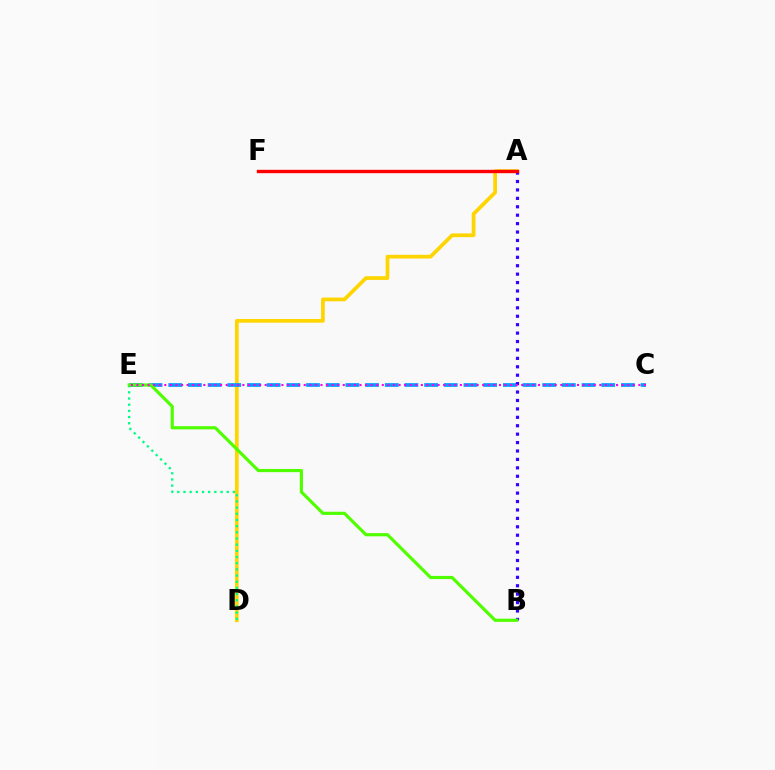{('A', 'D'): [{'color': '#ffd500', 'line_style': 'solid', 'thickness': 2.68}], ('D', 'E'): [{'color': '#00ff86', 'line_style': 'dotted', 'thickness': 1.68}], ('C', 'E'): [{'color': '#009eff', 'line_style': 'dashed', 'thickness': 2.67}, {'color': '#ff00ed', 'line_style': 'dotted', 'thickness': 1.52}], ('A', 'B'): [{'color': '#3700ff', 'line_style': 'dotted', 'thickness': 2.29}], ('A', 'F'): [{'color': '#ff0000', 'line_style': 'solid', 'thickness': 2.43}], ('B', 'E'): [{'color': '#4fff00', 'line_style': 'solid', 'thickness': 2.28}]}